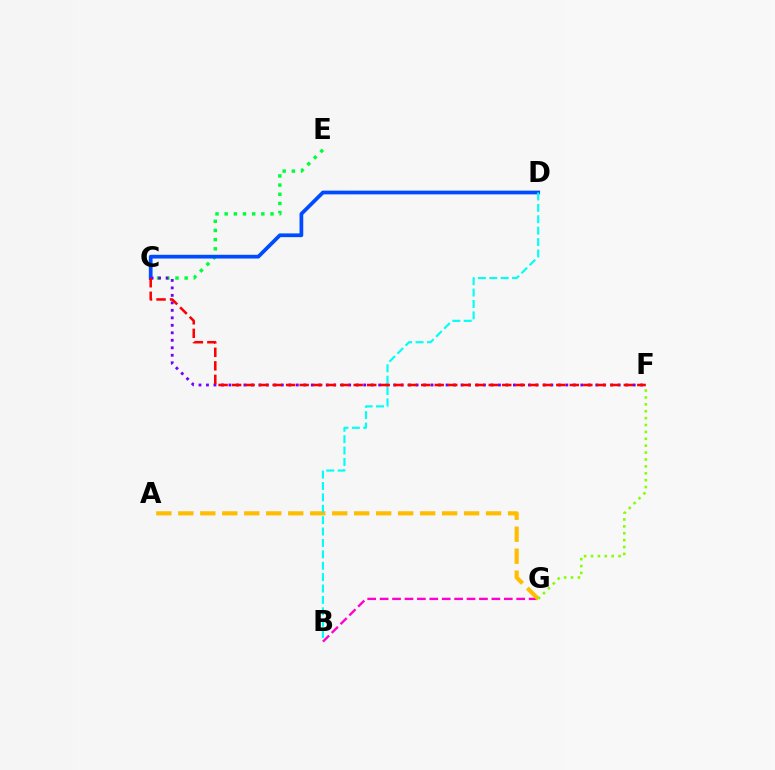{('B', 'G'): [{'color': '#ff00cf', 'line_style': 'dashed', 'thickness': 1.69}], ('A', 'G'): [{'color': '#ffbd00', 'line_style': 'dashed', 'thickness': 2.99}], ('C', 'E'): [{'color': '#00ff39', 'line_style': 'dotted', 'thickness': 2.49}], ('C', 'D'): [{'color': '#004bff', 'line_style': 'solid', 'thickness': 2.69}], ('C', 'F'): [{'color': '#7200ff', 'line_style': 'dotted', 'thickness': 2.03}, {'color': '#ff0000', 'line_style': 'dashed', 'thickness': 1.83}], ('B', 'D'): [{'color': '#00fff6', 'line_style': 'dashed', 'thickness': 1.55}], ('F', 'G'): [{'color': '#84ff00', 'line_style': 'dotted', 'thickness': 1.87}]}